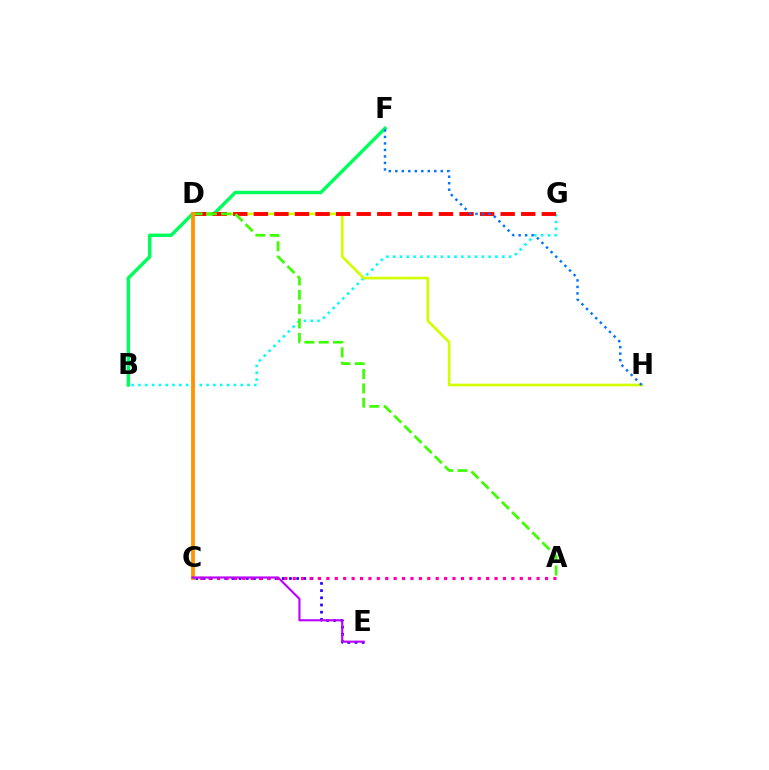{('B', 'F'): [{'color': '#00ff5c', 'line_style': 'solid', 'thickness': 2.48}], ('B', 'G'): [{'color': '#00fff6', 'line_style': 'dotted', 'thickness': 1.85}], ('D', 'H'): [{'color': '#d1ff00', 'line_style': 'solid', 'thickness': 1.91}], ('D', 'G'): [{'color': '#ff0000', 'line_style': 'dashed', 'thickness': 2.79}], ('F', 'H'): [{'color': '#0074ff', 'line_style': 'dotted', 'thickness': 1.77}], ('A', 'D'): [{'color': '#3dff00', 'line_style': 'dashed', 'thickness': 1.95}], ('C', 'E'): [{'color': '#2500ff', 'line_style': 'dotted', 'thickness': 1.95}, {'color': '#b900ff', 'line_style': 'solid', 'thickness': 1.52}], ('A', 'C'): [{'color': '#ff00ac', 'line_style': 'dotted', 'thickness': 2.28}], ('C', 'D'): [{'color': '#ff9400', 'line_style': 'solid', 'thickness': 2.74}]}